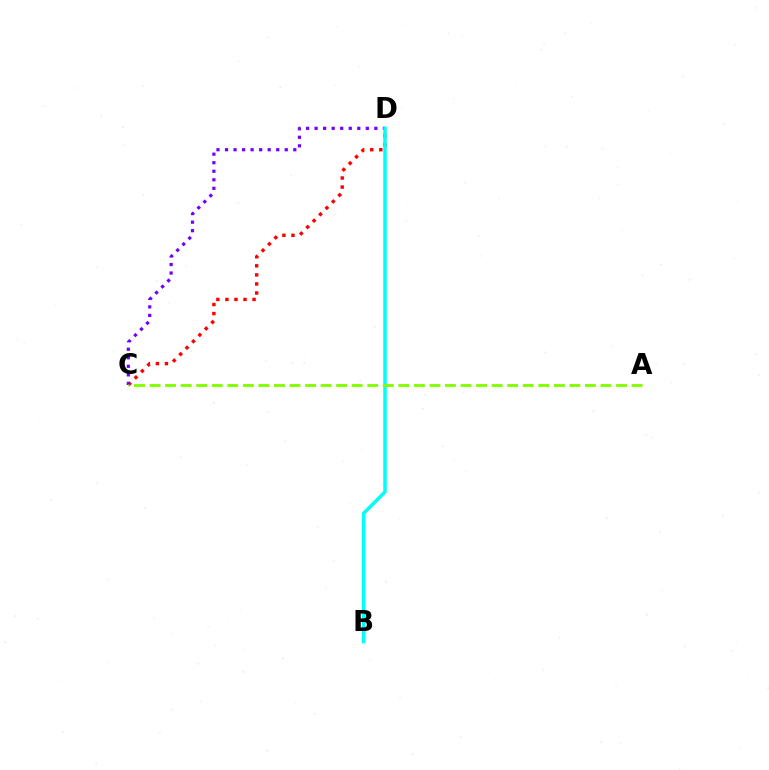{('C', 'D'): [{'color': '#ff0000', 'line_style': 'dotted', 'thickness': 2.46}, {'color': '#7200ff', 'line_style': 'dotted', 'thickness': 2.32}], ('B', 'D'): [{'color': '#00fff6', 'line_style': 'solid', 'thickness': 2.52}], ('A', 'C'): [{'color': '#84ff00', 'line_style': 'dashed', 'thickness': 2.11}]}